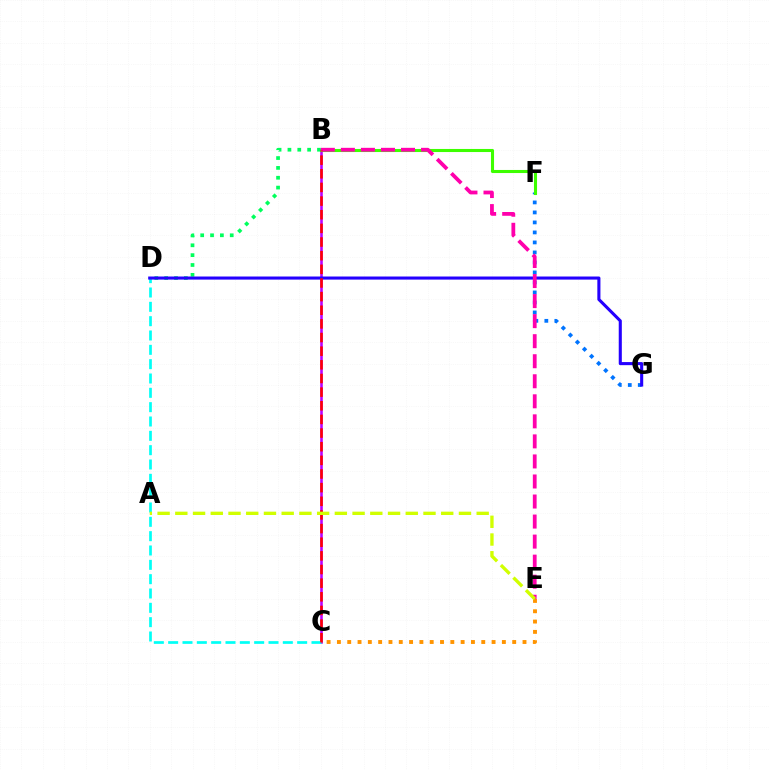{('F', 'G'): [{'color': '#0074ff', 'line_style': 'dotted', 'thickness': 2.72}], ('B', 'C'): [{'color': '#b900ff', 'line_style': 'solid', 'thickness': 1.86}, {'color': '#ff0000', 'line_style': 'dashed', 'thickness': 1.85}], ('C', 'E'): [{'color': '#ff9400', 'line_style': 'dotted', 'thickness': 2.8}], ('B', 'F'): [{'color': '#3dff00', 'line_style': 'solid', 'thickness': 2.21}], ('B', 'D'): [{'color': '#00ff5c', 'line_style': 'dotted', 'thickness': 2.68}], ('C', 'D'): [{'color': '#00fff6', 'line_style': 'dashed', 'thickness': 1.95}], ('D', 'G'): [{'color': '#2500ff', 'line_style': 'solid', 'thickness': 2.22}], ('B', 'E'): [{'color': '#ff00ac', 'line_style': 'dashed', 'thickness': 2.72}], ('A', 'E'): [{'color': '#d1ff00', 'line_style': 'dashed', 'thickness': 2.41}]}